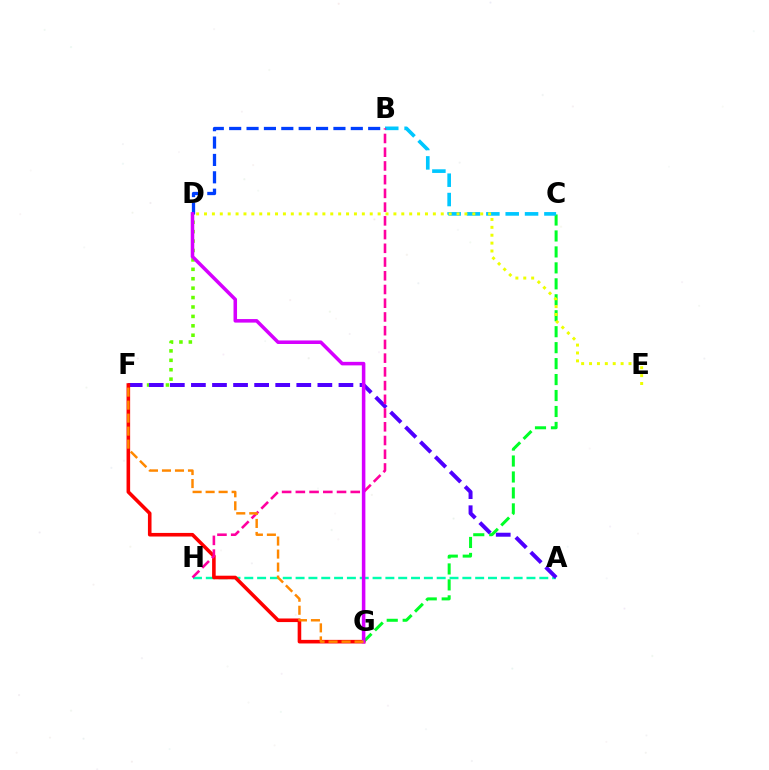{('C', 'G'): [{'color': '#00ff27', 'line_style': 'dashed', 'thickness': 2.17}], ('B', 'C'): [{'color': '#00c7ff', 'line_style': 'dashed', 'thickness': 2.63}], ('A', 'H'): [{'color': '#00ffaf', 'line_style': 'dashed', 'thickness': 1.74}], ('B', 'D'): [{'color': '#003fff', 'line_style': 'dashed', 'thickness': 2.36}], ('D', 'F'): [{'color': '#66ff00', 'line_style': 'dotted', 'thickness': 2.56}], ('A', 'F'): [{'color': '#4f00ff', 'line_style': 'dashed', 'thickness': 2.86}], ('F', 'G'): [{'color': '#ff0000', 'line_style': 'solid', 'thickness': 2.59}, {'color': '#ff8800', 'line_style': 'dashed', 'thickness': 1.77}], ('B', 'H'): [{'color': '#ff00a0', 'line_style': 'dashed', 'thickness': 1.87}], ('D', 'G'): [{'color': '#d600ff', 'line_style': 'solid', 'thickness': 2.54}], ('D', 'E'): [{'color': '#eeff00', 'line_style': 'dotted', 'thickness': 2.14}]}